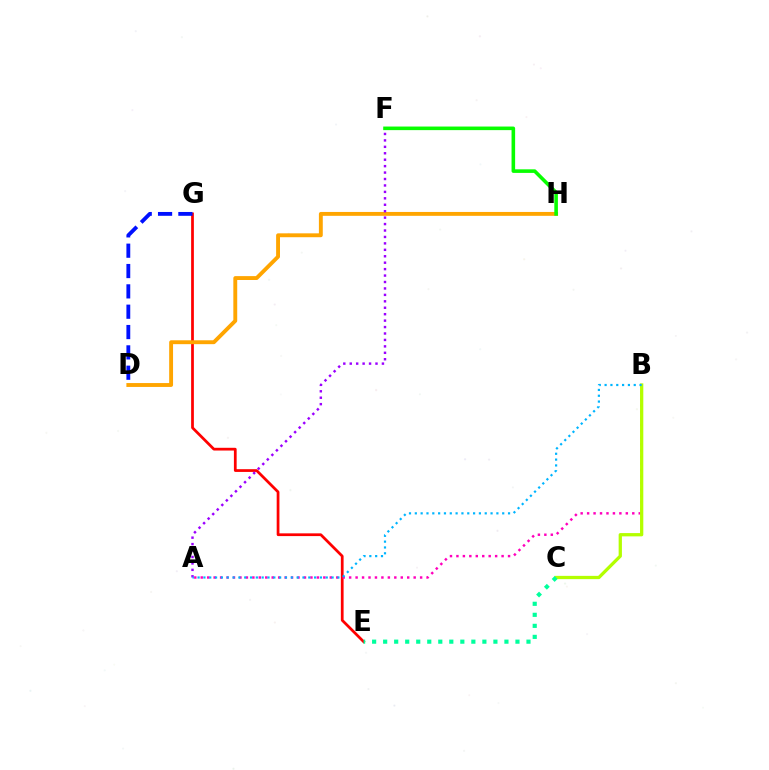{('E', 'G'): [{'color': '#ff0000', 'line_style': 'solid', 'thickness': 1.98}], ('D', 'G'): [{'color': '#0010ff', 'line_style': 'dashed', 'thickness': 2.76}], ('D', 'H'): [{'color': '#ffa500', 'line_style': 'solid', 'thickness': 2.79}], ('A', 'B'): [{'color': '#ff00bd', 'line_style': 'dotted', 'thickness': 1.75}, {'color': '#00b5ff', 'line_style': 'dotted', 'thickness': 1.58}], ('A', 'F'): [{'color': '#9b00ff', 'line_style': 'dotted', 'thickness': 1.75}], ('B', 'C'): [{'color': '#b3ff00', 'line_style': 'solid', 'thickness': 2.36}], ('F', 'H'): [{'color': '#08ff00', 'line_style': 'solid', 'thickness': 2.58}], ('C', 'E'): [{'color': '#00ff9d', 'line_style': 'dotted', 'thickness': 3.0}]}